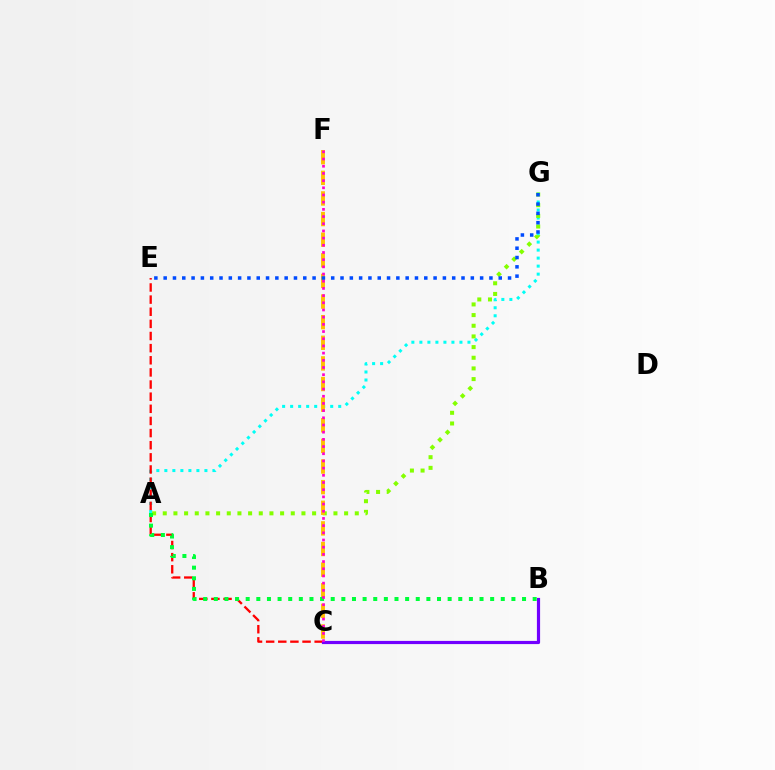{('A', 'G'): [{'color': '#00fff6', 'line_style': 'dotted', 'thickness': 2.18}, {'color': '#84ff00', 'line_style': 'dotted', 'thickness': 2.9}], ('C', 'E'): [{'color': '#ff0000', 'line_style': 'dashed', 'thickness': 1.65}], ('C', 'F'): [{'color': '#ffbd00', 'line_style': 'dashed', 'thickness': 2.8}, {'color': '#ff00cf', 'line_style': 'dotted', 'thickness': 1.95}], ('B', 'C'): [{'color': '#7200ff', 'line_style': 'solid', 'thickness': 2.29}], ('A', 'B'): [{'color': '#00ff39', 'line_style': 'dotted', 'thickness': 2.89}], ('E', 'G'): [{'color': '#004bff', 'line_style': 'dotted', 'thickness': 2.53}]}